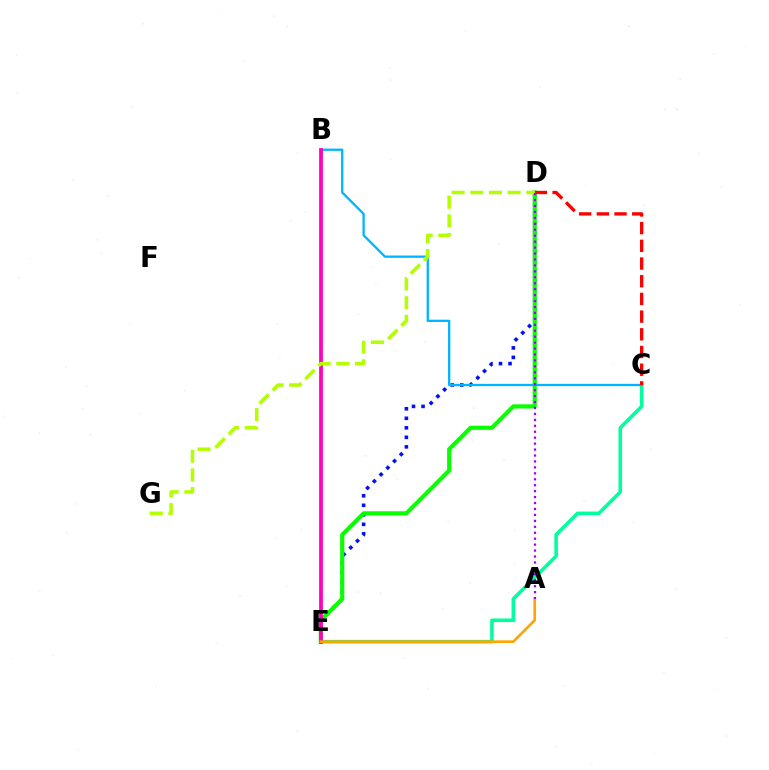{('D', 'E'): [{'color': '#0010ff', 'line_style': 'dotted', 'thickness': 2.59}, {'color': '#08ff00', 'line_style': 'solid', 'thickness': 2.98}], ('C', 'E'): [{'color': '#00ff9d', 'line_style': 'solid', 'thickness': 2.57}], ('B', 'C'): [{'color': '#00b5ff', 'line_style': 'solid', 'thickness': 1.65}], ('C', 'D'): [{'color': '#ff0000', 'line_style': 'dashed', 'thickness': 2.4}], ('B', 'E'): [{'color': '#ff00bd', 'line_style': 'solid', 'thickness': 2.71}], ('A', 'E'): [{'color': '#ffa500', 'line_style': 'solid', 'thickness': 1.91}], ('D', 'G'): [{'color': '#b3ff00', 'line_style': 'dashed', 'thickness': 2.54}], ('A', 'D'): [{'color': '#9b00ff', 'line_style': 'dotted', 'thickness': 1.61}]}